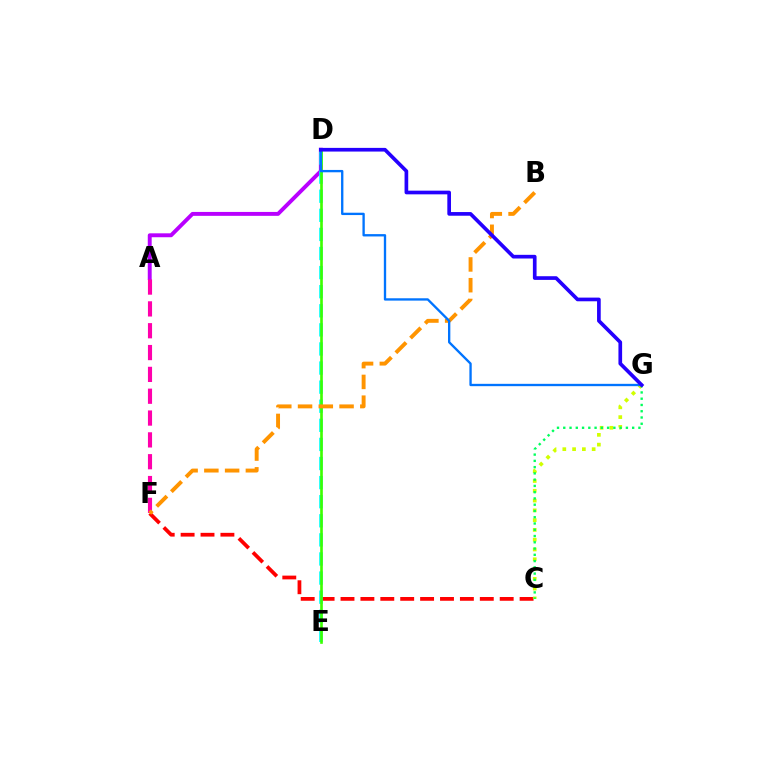{('A', 'D'): [{'color': '#b900ff', 'line_style': 'solid', 'thickness': 2.82}], ('C', 'F'): [{'color': '#ff0000', 'line_style': 'dashed', 'thickness': 2.7}], ('D', 'E'): [{'color': '#00fff6', 'line_style': 'dashed', 'thickness': 2.59}, {'color': '#3dff00', 'line_style': 'solid', 'thickness': 1.9}], ('A', 'F'): [{'color': '#ff00ac', 'line_style': 'dashed', 'thickness': 2.97}], ('B', 'F'): [{'color': '#ff9400', 'line_style': 'dashed', 'thickness': 2.82}], ('C', 'G'): [{'color': '#d1ff00', 'line_style': 'dotted', 'thickness': 2.66}, {'color': '#00ff5c', 'line_style': 'dotted', 'thickness': 1.7}], ('D', 'G'): [{'color': '#0074ff', 'line_style': 'solid', 'thickness': 1.68}, {'color': '#2500ff', 'line_style': 'solid', 'thickness': 2.65}]}